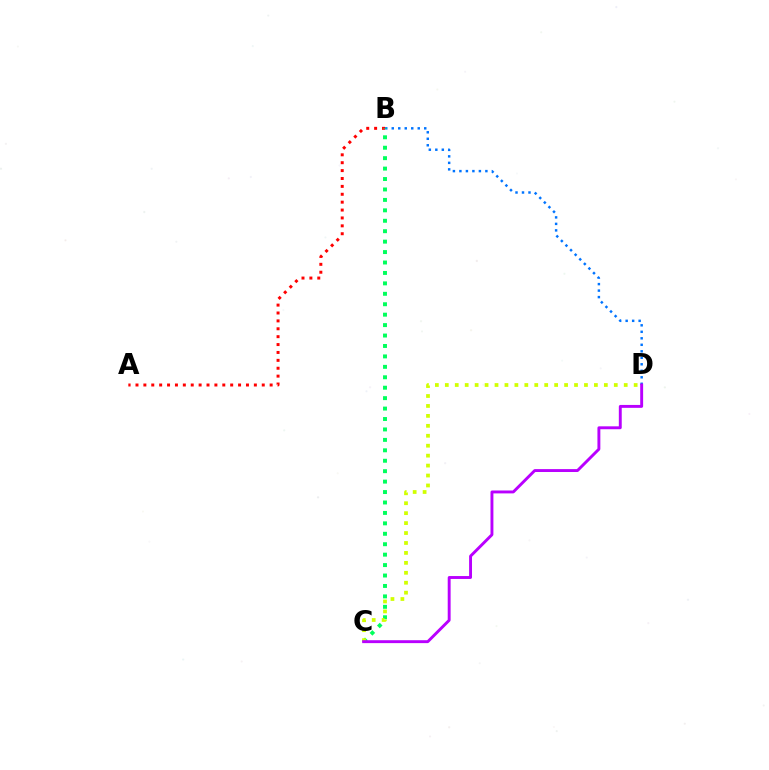{('B', 'D'): [{'color': '#0074ff', 'line_style': 'dotted', 'thickness': 1.76}], ('A', 'B'): [{'color': '#ff0000', 'line_style': 'dotted', 'thickness': 2.14}], ('B', 'C'): [{'color': '#00ff5c', 'line_style': 'dotted', 'thickness': 2.83}], ('C', 'D'): [{'color': '#d1ff00', 'line_style': 'dotted', 'thickness': 2.7}, {'color': '#b900ff', 'line_style': 'solid', 'thickness': 2.09}]}